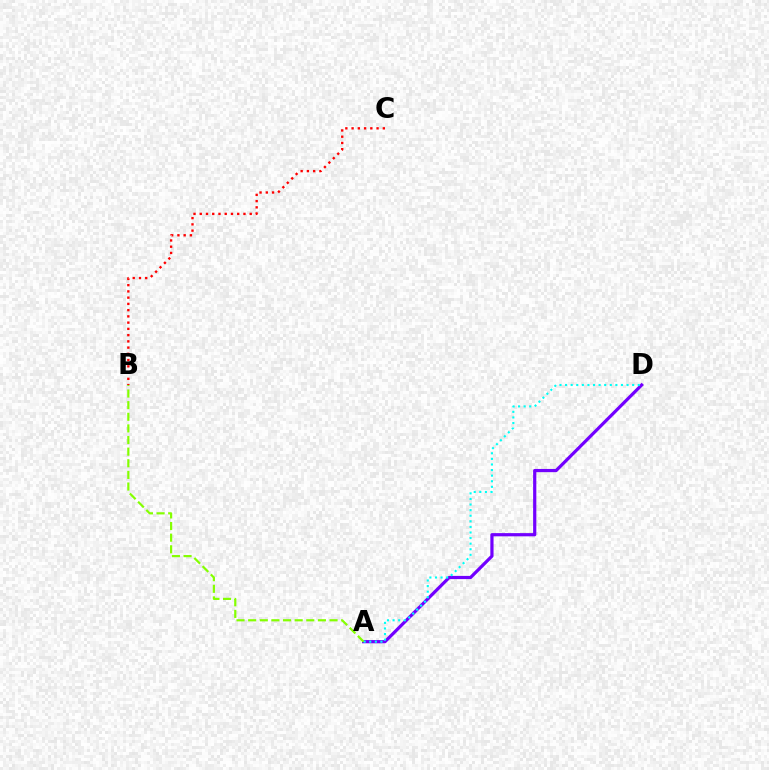{('A', 'D'): [{'color': '#7200ff', 'line_style': 'solid', 'thickness': 2.31}, {'color': '#00fff6', 'line_style': 'dotted', 'thickness': 1.52}], ('A', 'B'): [{'color': '#84ff00', 'line_style': 'dashed', 'thickness': 1.58}], ('B', 'C'): [{'color': '#ff0000', 'line_style': 'dotted', 'thickness': 1.7}]}